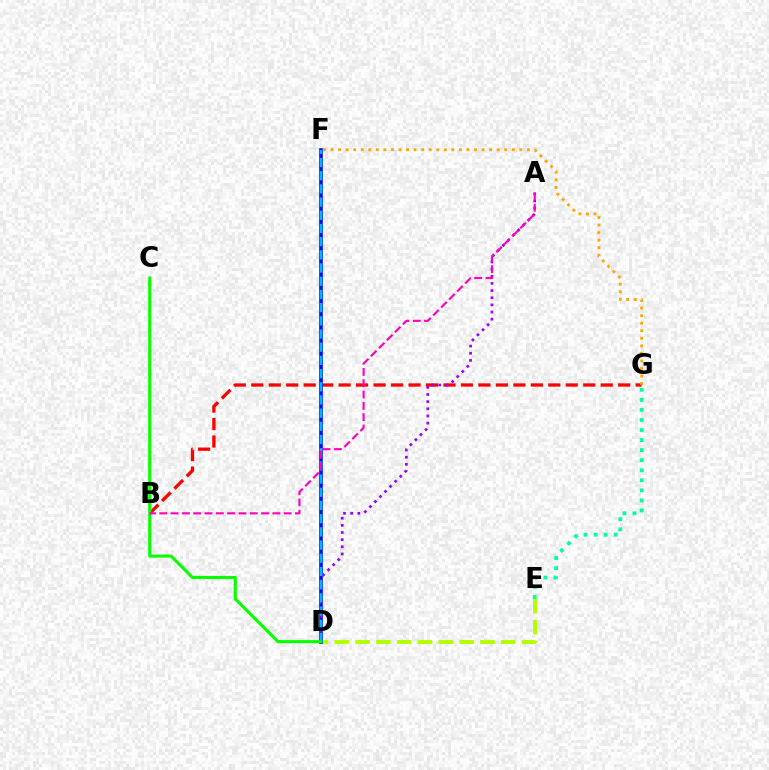{('D', 'E'): [{'color': '#b3ff00', 'line_style': 'dashed', 'thickness': 2.83}], ('E', 'G'): [{'color': '#00ff9d', 'line_style': 'dotted', 'thickness': 2.73}], ('B', 'G'): [{'color': '#ff0000', 'line_style': 'dashed', 'thickness': 2.37}], ('D', 'F'): [{'color': '#0010ff', 'line_style': 'solid', 'thickness': 2.64}, {'color': '#00b5ff', 'line_style': 'dashed', 'thickness': 1.79}], ('A', 'D'): [{'color': '#9b00ff', 'line_style': 'dotted', 'thickness': 1.94}], ('F', 'G'): [{'color': '#ffa500', 'line_style': 'dotted', 'thickness': 2.05}], ('C', 'D'): [{'color': '#08ff00', 'line_style': 'solid', 'thickness': 2.22}], ('A', 'B'): [{'color': '#ff00bd', 'line_style': 'dashed', 'thickness': 1.54}]}